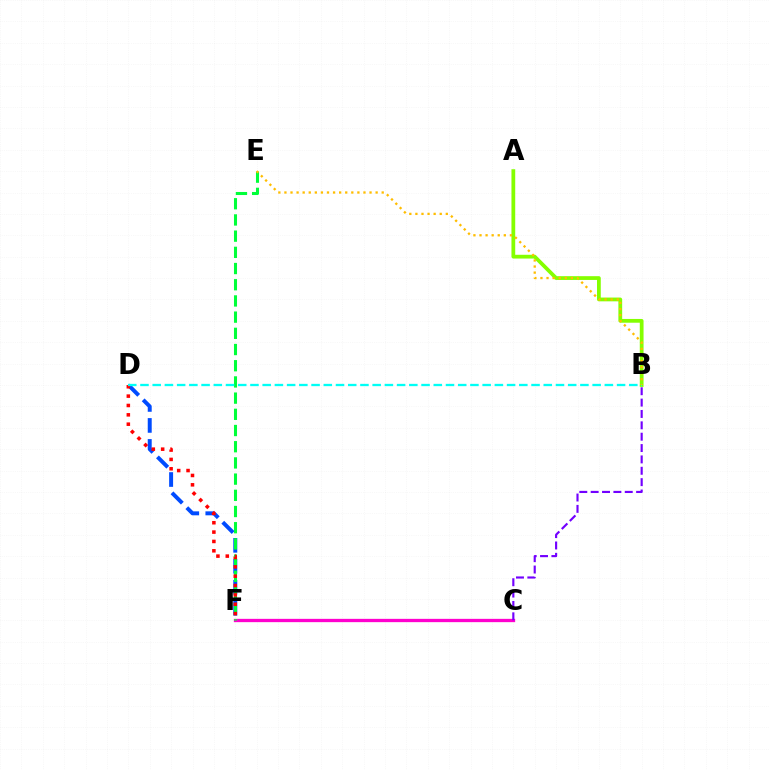{('D', 'F'): [{'color': '#004bff', 'line_style': 'dashed', 'thickness': 2.85}, {'color': '#ff0000', 'line_style': 'dotted', 'thickness': 2.54}], ('C', 'F'): [{'color': '#ff00cf', 'line_style': 'solid', 'thickness': 2.38}], ('E', 'F'): [{'color': '#00ff39', 'line_style': 'dashed', 'thickness': 2.2}], ('A', 'B'): [{'color': '#84ff00', 'line_style': 'solid', 'thickness': 2.71}], ('B', 'C'): [{'color': '#7200ff', 'line_style': 'dashed', 'thickness': 1.54}], ('B', 'D'): [{'color': '#00fff6', 'line_style': 'dashed', 'thickness': 1.66}], ('B', 'E'): [{'color': '#ffbd00', 'line_style': 'dotted', 'thickness': 1.65}]}